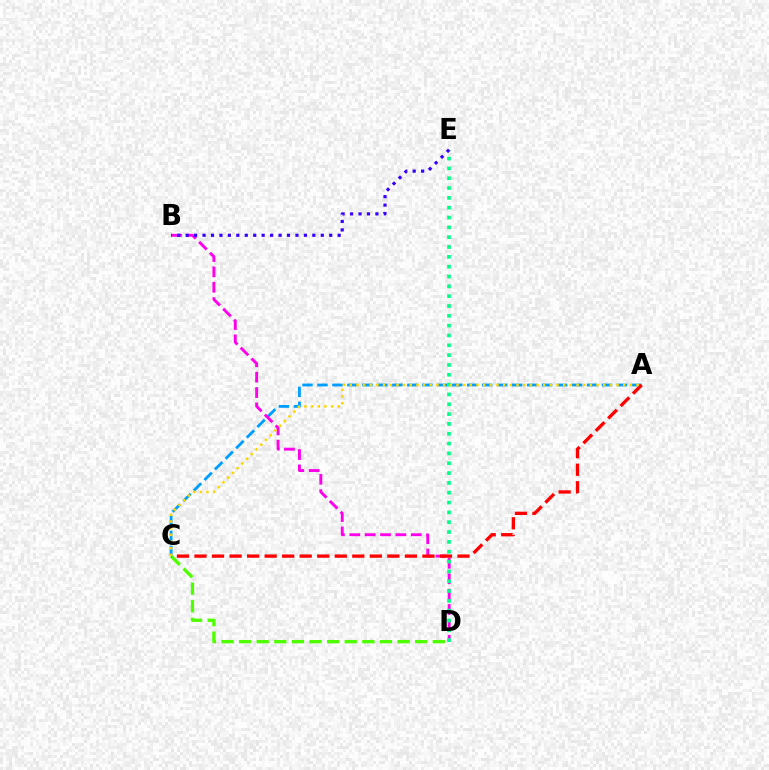{('C', 'D'): [{'color': '#4fff00', 'line_style': 'dashed', 'thickness': 2.39}], ('A', 'C'): [{'color': '#009eff', 'line_style': 'dashed', 'thickness': 2.03}, {'color': '#ff0000', 'line_style': 'dashed', 'thickness': 2.38}, {'color': '#ffd500', 'line_style': 'dotted', 'thickness': 1.81}], ('B', 'D'): [{'color': '#ff00ed', 'line_style': 'dashed', 'thickness': 2.09}], ('D', 'E'): [{'color': '#00ff86', 'line_style': 'dotted', 'thickness': 2.67}], ('B', 'E'): [{'color': '#3700ff', 'line_style': 'dotted', 'thickness': 2.29}]}